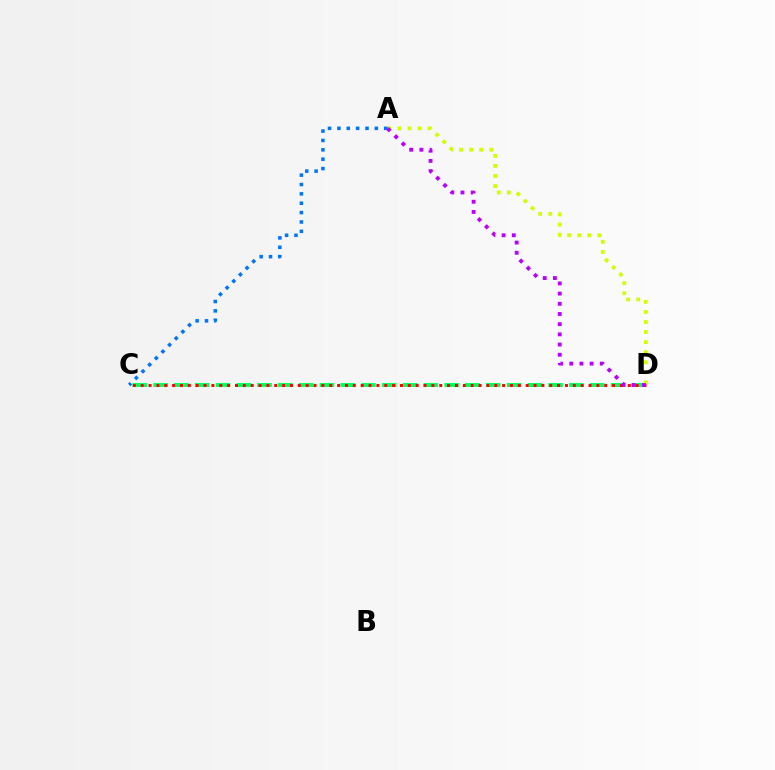{('A', 'D'): [{'color': '#d1ff00', 'line_style': 'dotted', 'thickness': 2.73}, {'color': '#b900ff', 'line_style': 'dotted', 'thickness': 2.77}], ('C', 'D'): [{'color': '#00ff5c', 'line_style': 'dashed', 'thickness': 2.82}, {'color': '#ff0000', 'line_style': 'dotted', 'thickness': 2.13}], ('A', 'C'): [{'color': '#0074ff', 'line_style': 'dotted', 'thickness': 2.55}]}